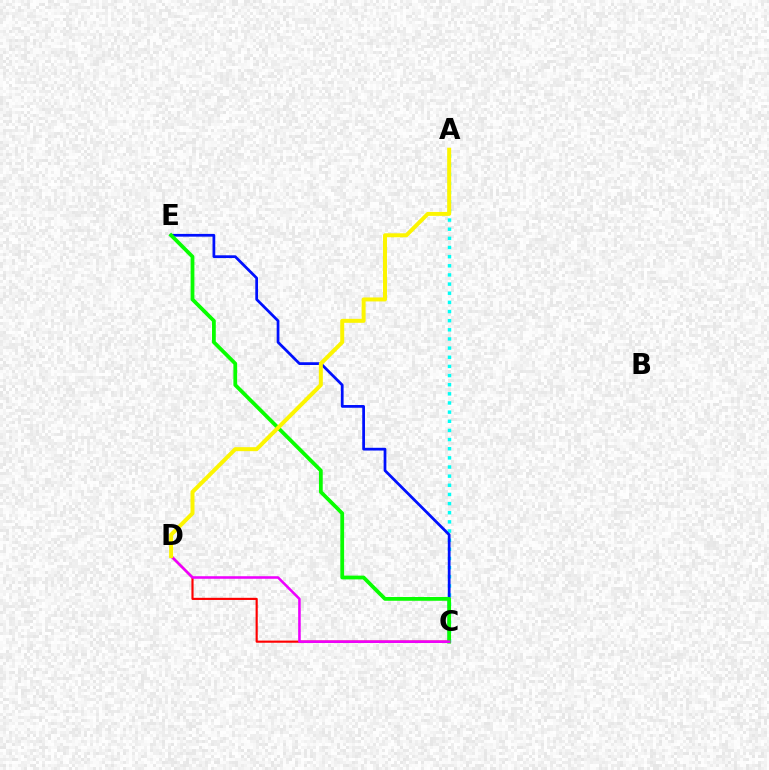{('A', 'C'): [{'color': '#00fff6', 'line_style': 'dotted', 'thickness': 2.48}], ('C', 'D'): [{'color': '#ff0000', 'line_style': 'solid', 'thickness': 1.55}, {'color': '#ee00ff', 'line_style': 'solid', 'thickness': 1.84}], ('C', 'E'): [{'color': '#0010ff', 'line_style': 'solid', 'thickness': 1.98}, {'color': '#08ff00', 'line_style': 'solid', 'thickness': 2.72}], ('A', 'D'): [{'color': '#fcf500', 'line_style': 'solid', 'thickness': 2.87}]}